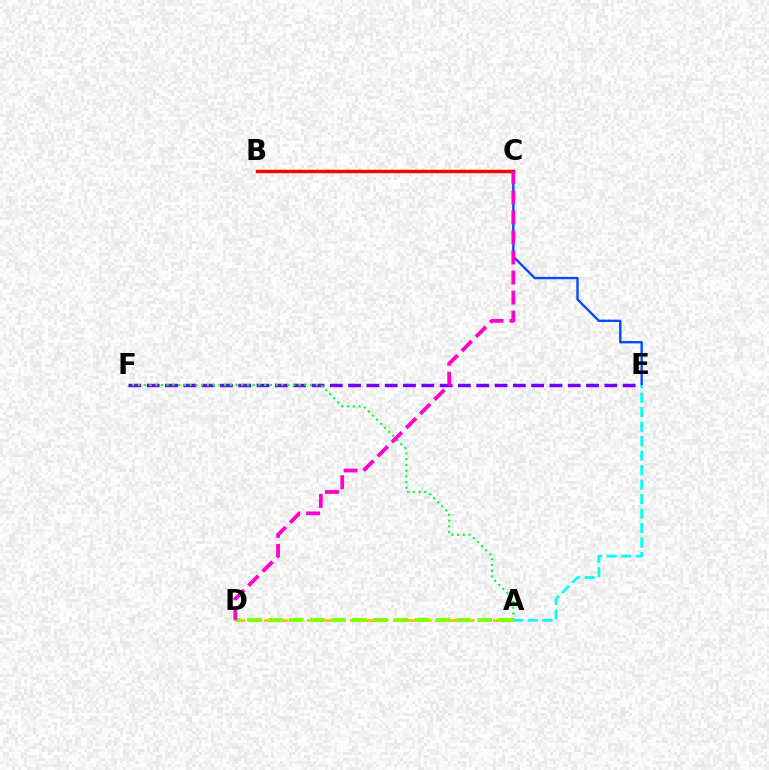{('C', 'E'): [{'color': '#004bff', 'line_style': 'solid', 'thickness': 1.7}], ('E', 'F'): [{'color': '#7200ff', 'line_style': 'dashed', 'thickness': 2.49}], ('A', 'D'): [{'color': '#ffbd00', 'line_style': 'dashed', 'thickness': 1.94}, {'color': '#84ff00', 'line_style': 'dashed', 'thickness': 2.84}], ('A', 'F'): [{'color': '#00ff39', 'line_style': 'dotted', 'thickness': 1.56}], ('B', 'C'): [{'color': '#ff0000', 'line_style': 'solid', 'thickness': 2.48}], ('C', 'D'): [{'color': '#ff00cf', 'line_style': 'dashed', 'thickness': 2.72}], ('A', 'E'): [{'color': '#00fff6', 'line_style': 'dashed', 'thickness': 1.97}]}